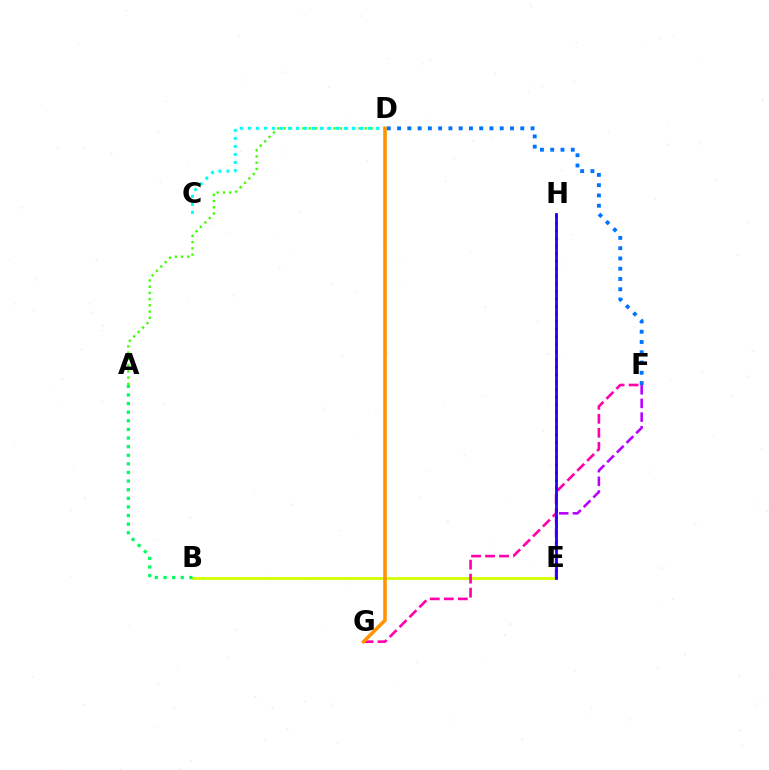{('A', 'D'): [{'color': '#3dff00', 'line_style': 'dotted', 'thickness': 1.69}], ('E', 'F'): [{'color': '#b900ff', 'line_style': 'dashed', 'thickness': 1.86}], ('B', 'E'): [{'color': '#d1ff00', 'line_style': 'solid', 'thickness': 2.01}], ('C', 'D'): [{'color': '#00fff6', 'line_style': 'dotted', 'thickness': 2.18}], ('D', 'F'): [{'color': '#0074ff', 'line_style': 'dotted', 'thickness': 2.79}], ('A', 'B'): [{'color': '#00ff5c', 'line_style': 'dotted', 'thickness': 2.34}], ('F', 'G'): [{'color': '#ff00ac', 'line_style': 'dashed', 'thickness': 1.9}], ('E', 'H'): [{'color': '#ff0000', 'line_style': 'dotted', 'thickness': 2.05}, {'color': '#2500ff', 'line_style': 'solid', 'thickness': 2.0}], ('D', 'G'): [{'color': '#ff9400', 'line_style': 'solid', 'thickness': 2.57}]}